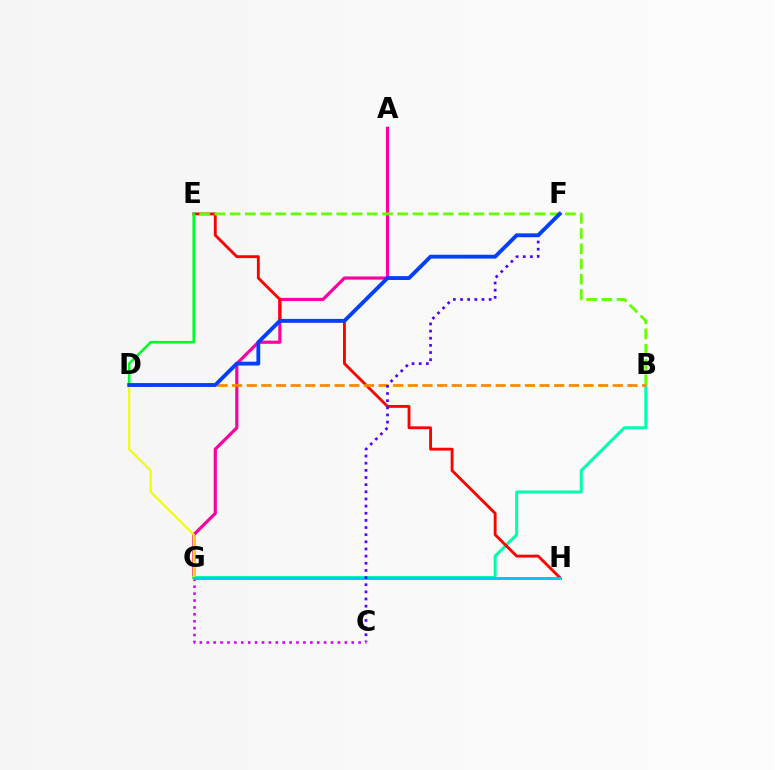{('C', 'G'): [{'color': '#d600ff', 'line_style': 'dotted', 'thickness': 1.88}], ('A', 'G'): [{'color': '#ff00a0', 'line_style': 'solid', 'thickness': 2.29}], ('B', 'G'): [{'color': '#00ffaf', 'line_style': 'solid', 'thickness': 2.18}], ('E', 'H'): [{'color': '#ff0000', 'line_style': 'solid', 'thickness': 2.06}], ('B', 'E'): [{'color': '#66ff00', 'line_style': 'dashed', 'thickness': 2.07}], ('D', 'G'): [{'color': '#eeff00', 'line_style': 'solid', 'thickness': 1.52}], ('D', 'E'): [{'color': '#00ff27', 'line_style': 'solid', 'thickness': 1.87}], ('G', 'H'): [{'color': '#00c7ff', 'line_style': 'solid', 'thickness': 2.15}], ('B', 'D'): [{'color': '#ff8800', 'line_style': 'dashed', 'thickness': 1.99}], ('C', 'F'): [{'color': '#4f00ff', 'line_style': 'dotted', 'thickness': 1.94}], ('D', 'F'): [{'color': '#003fff', 'line_style': 'solid', 'thickness': 2.77}]}